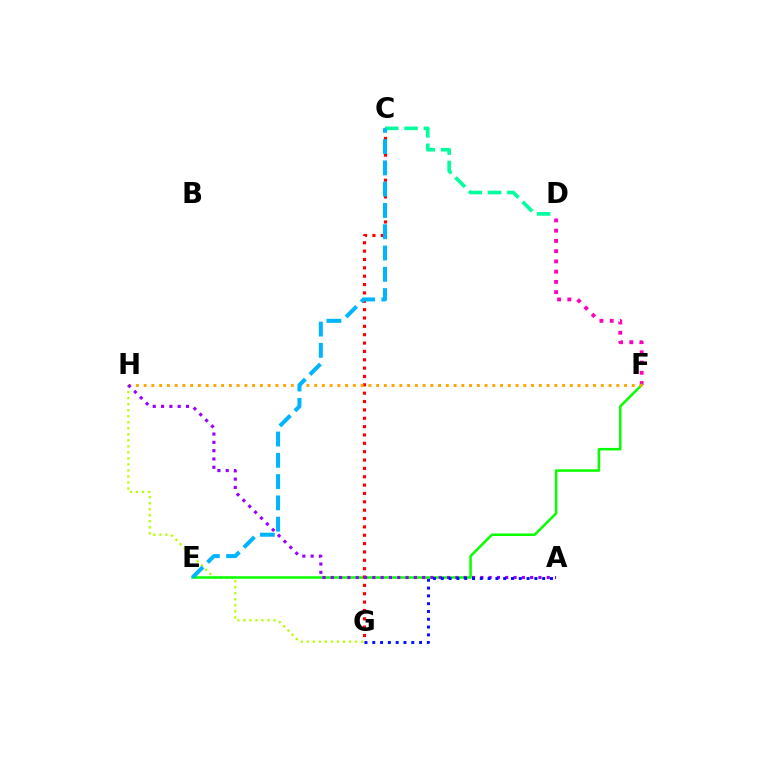{('G', 'H'): [{'color': '#b3ff00', 'line_style': 'dotted', 'thickness': 1.64}], ('D', 'F'): [{'color': '#ff00bd', 'line_style': 'dotted', 'thickness': 2.78}], ('E', 'F'): [{'color': '#08ff00', 'line_style': 'solid', 'thickness': 1.81}], ('C', 'G'): [{'color': '#ff0000', 'line_style': 'dotted', 'thickness': 2.27}], ('F', 'H'): [{'color': '#ffa500', 'line_style': 'dotted', 'thickness': 2.11}], ('C', 'D'): [{'color': '#00ff9d', 'line_style': 'dashed', 'thickness': 2.62}], ('A', 'H'): [{'color': '#9b00ff', 'line_style': 'dotted', 'thickness': 2.26}], ('C', 'E'): [{'color': '#00b5ff', 'line_style': 'dashed', 'thickness': 2.89}], ('A', 'G'): [{'color': '#0010ff', 'line_style': 'dotted', 'thickness': 2.12}]}